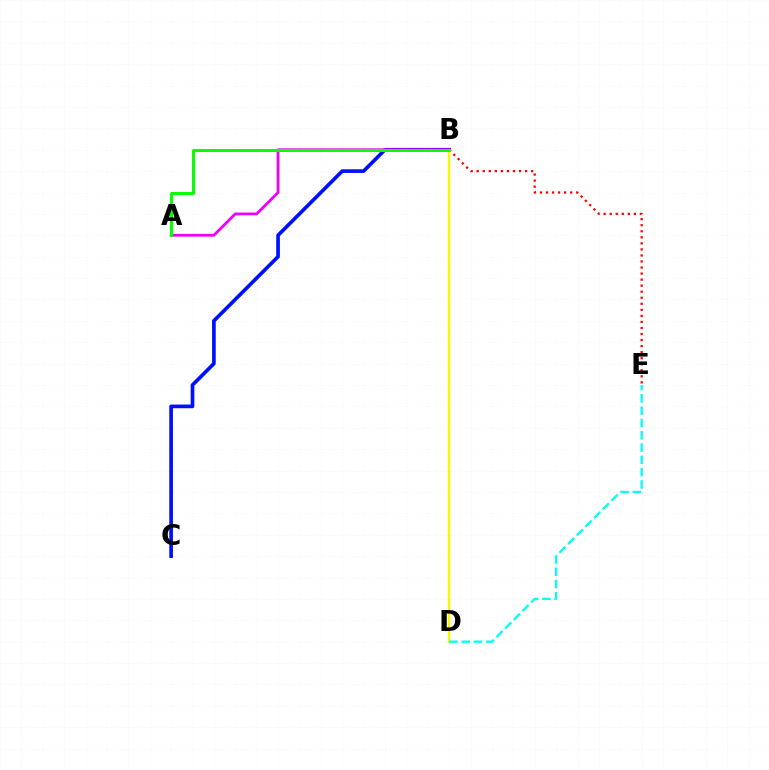{('B', 'D'): [{'color': '#fcf500', 'line_style': 'solid', 'thickness': 1.75}], ('B', 'C'): [{'color': '#0010ff', 'line_style': 'solid', 'thickness': 2.65}], ('D', 'E'): [{'color': '#00fff6', 'line_style': 'dashed', 'thickness': 1.67}], ('B', 'E'): [{'color': '#ff0000', 'line_style': 'dotted', 'thickness': 1.64}], ('A', 'B'): [{'color': '#ee00ff', 'line_style': 'solid', 'thickness': 2.0}, {'color': '#08ff00', 'line_style': 'solid', 'thickness': 2.17}]}